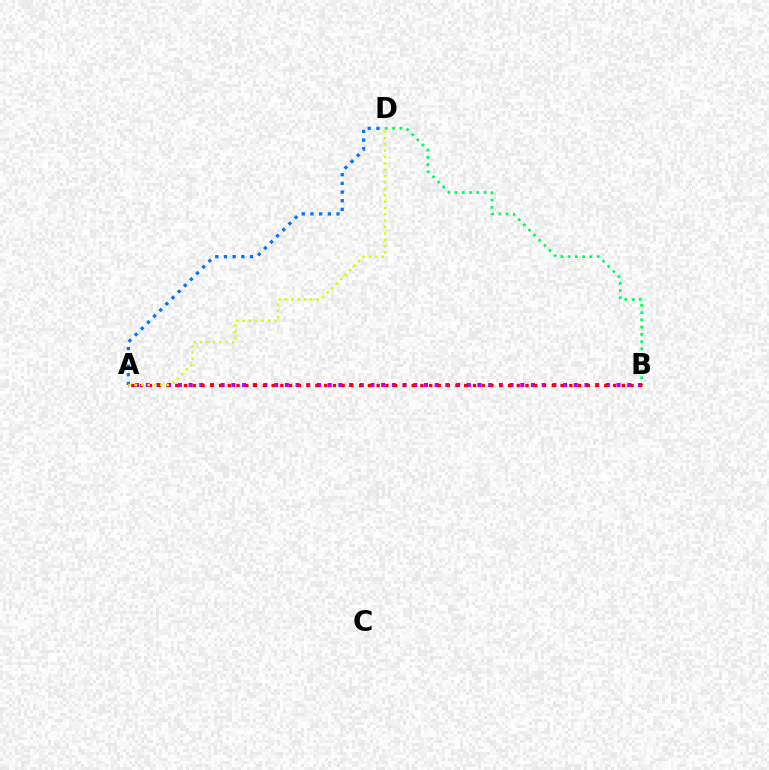{('A', 'D'): [{'color': '#0074ff', 'line_style': 'dotted', 'thickness': 2.36}, {'color': '#d1ff00', 'line_style': 'dotted', 'thickness': 1.73}], ('A', 'B'): [{'color': '#b900ff', 'line_style': 'dotted', 'thickness': 2.91}, {'color': '#ff0000', 'line_style': 'dotted', 'thickness': 2.38}], ('B', 'D'): [{'color': '#00ff5c', 'line_style': 'dotted', 'thickness': 1.97}]}